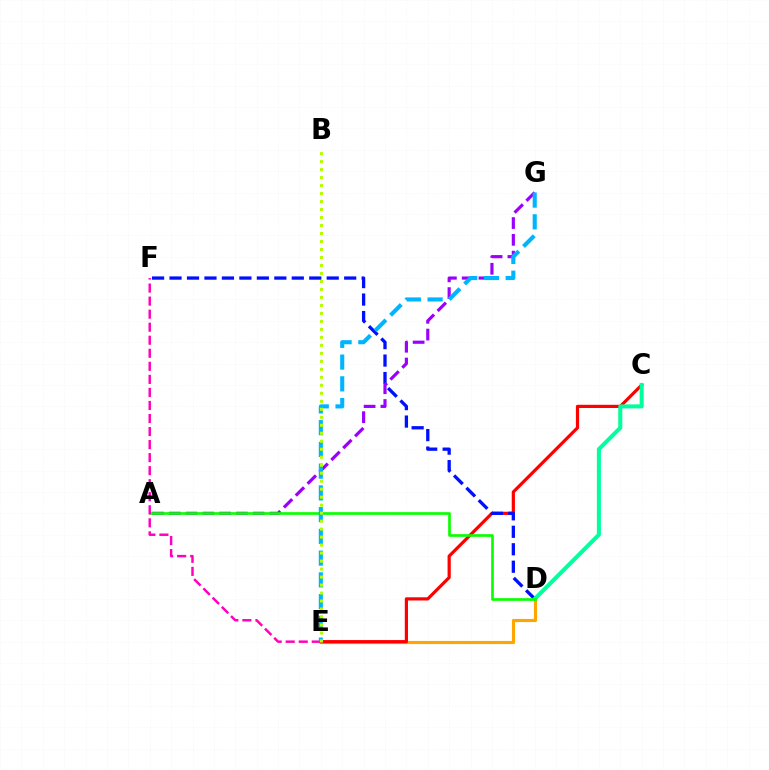{('D', 'E'): [{'color': '#ffa500', 'line_style': 'solid', 'thickness': 2.26}], ('C', 'E'): [{'color': '#ff0000', 'line_style': 'solid', 'thickness': 2.3}], ('D', 'F'): [{'color': '#0010ff', 'line_style': 'dashed', 'thickness': 2.37}], ('C', 'D'): [{'color': '#00ff9d', 'line_style': 'solid', 'thickness': 2.91}], ('A', 'G'): [{'color': '#9b00ff', 'line_style': 'dashed', 'thickness': 2.28}], ('A', 'D'): [{'color': '#08ff00', 'line_style': 'solid', 'thickness': 1.92}], ('E', 'F'): [{'color': '#ff00bd', 'line_style': 'dashed', 'thickness': 1.77}], ('E', 'G'): [{'color': '#00b5ff', 'line_style': 'dashed', 'thickness': 2.95}], ('B', 'E'): [{'color': '#b3ff00', 'line_style': 'dotted', 'thickness': 2.17}]}